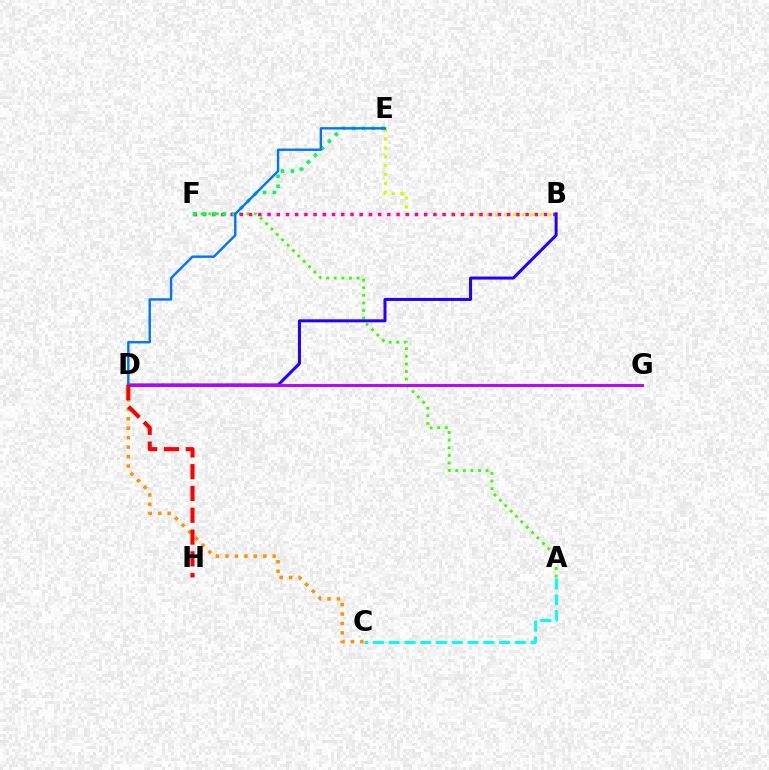{('A', 'C'): [{'color': '#00fff6', 'line_style': 'dashed', 'thickness': 2.14}], ('A', 'F'): [{'color': '#3dff00', 'line_style': 'dotted', 'thickness': 2.07}], ('B', 'E'): [{'color': '#d1ff00', 'line_style': 'dotted', 'thickness': 2.41}], ('B', 'F'): [{'color': '#ff00ac', 'line_style': 'dotted', 'thickness': 2.5}], ('C', 'D'): [{'color': '#ff9400', 'line_style': 'dotted', 'thickness': 2.57}], ('E', 'F'): [{'color': '#00ff5c', 'line_style': 'dotted', 'thickness': 2.68}], ('B', 'D'): [{'color': '#2500ff', 'line_style': 'solid', 'thickness': 2.18}], ('D', 'G'): [{'color': '#b900ff', 'line_style': 'solid', 'thickness': 2.09}], ('D', 'E'): [{'color': '#0074ff', 'line_style': 'solid', 'thickness': 1.72}], ('D', 'H'): [{'color': '#ff0000', 'line_style': 'dashed', 'thickness': 2.96}]}